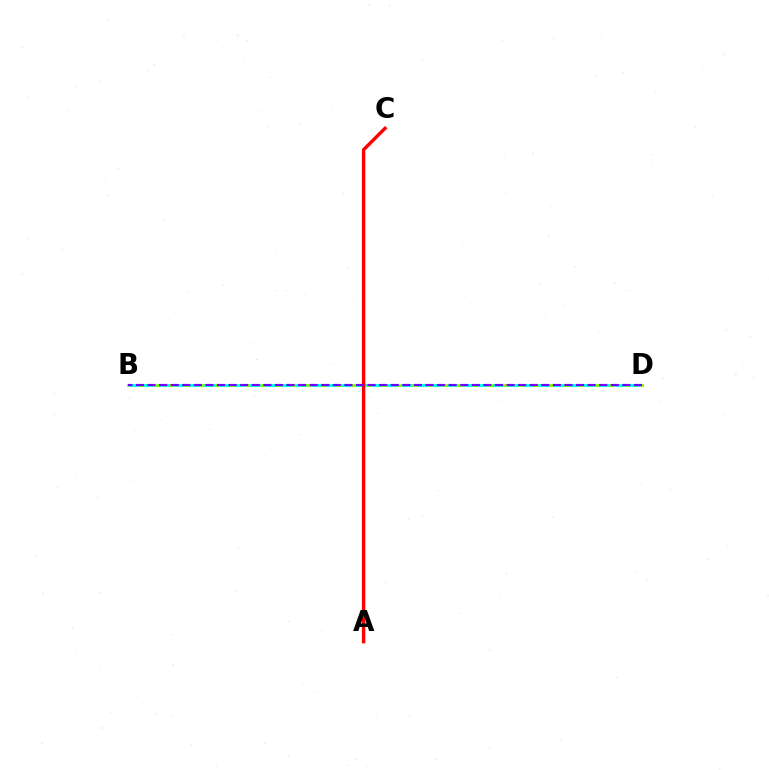{('B', 'D'): [{'color': '#84ff00', 'line_style': 'solid', 'thickness': 2.1}, {'color': '#00fff6', 'line_style': 'dashed', 'thickness': 2.06}, {'color': '#7200ff', 'line_style': 'dashed', 'thickness': 1.57}], ('A', 'C'): [{'color': '#ff0000', 'line_style': 'solid', 'thickness': 2.44}]}